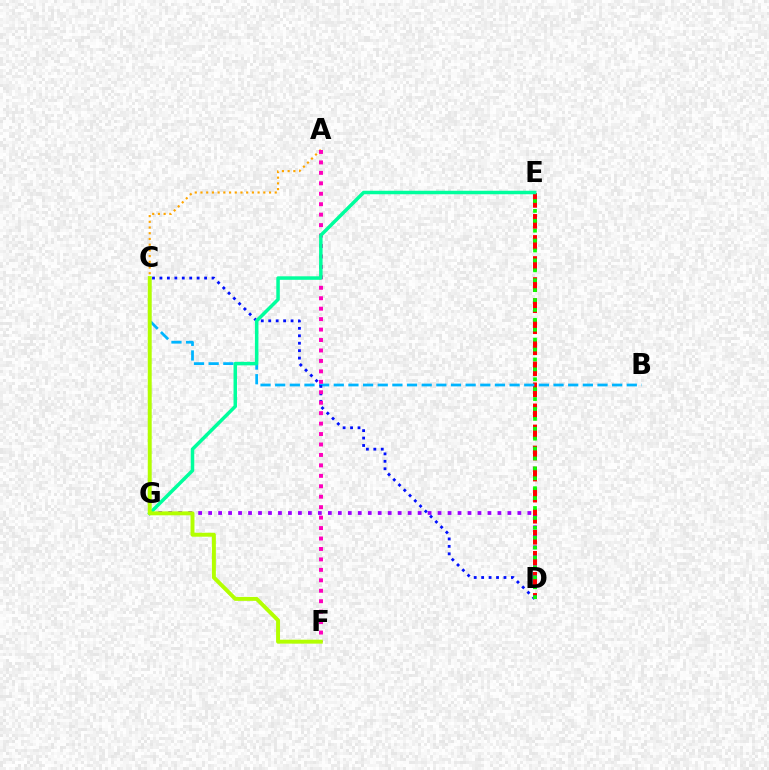{('D', 'E'): [{'color': '#ff0000', 'line_style': 'dashed', 'thickness': 2.86}, {'color': '#08ff00', 'line_style': 'dotted', 'thickness': 2.69}], ('B', 'C'): [{'color': '#00b5ff', 'line_style': 'dashed', 'thickness': 1.99}], ('C', 'D'): [{'color': '#0010ff', 'line_style': 'dotted', 'thickness': 2.02}], ('D', 'G'): [{'color': '#9b00ff', 'line_style': 'dotted', 'thickness': 2.71}], ('A', 'C'): [{'color': '#ffa500', 'line_style': 'dotted', 'thickness': 1.55}], ('A', 'F'): [{'color': '#ff00bd', 'line_style': 'dotted', 'thickness': 2.84}], ('E', 'G'): [{'color': '#00ff9d', 'line_style': 'solid', 'thickness': 2.52}], ('C', 'F'): [{'color': '#b3ff00', 'line_style': 'solid', 'thickness': 2.83}]}